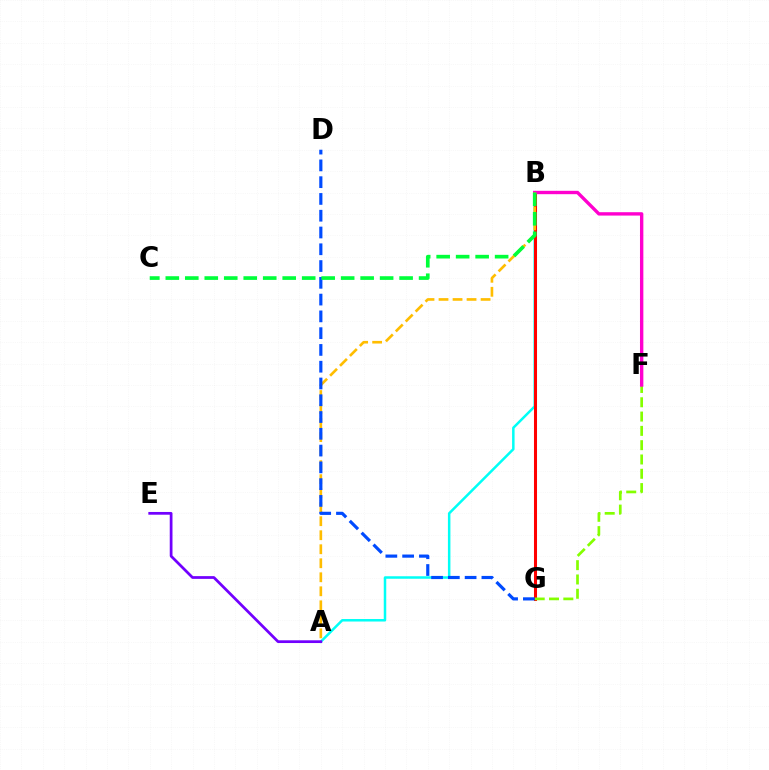{('A', 'B'): [{'color': '#00fff6', 'line_style': 'solid', 'thickness': 1.8}, {'color': '#ffbd00', 'line_style': 'dashed', 'thickness': 1.9}], ('B', 'G'): [{'color': '#ff0000', 'line_style': 'solid', 'thickness': 2.19}], ('F', 'G'): [{'color': '#84ff00', 'line_style': 'dashed', 'thickness': 1.94}], ('A', 'E'): [{'color': '#7200ff', 'line_style': 'solid', 'thickness': 1.98}], ('B', 'F'): [{'color': '#ff00cf', 'line_style': 'solid', 'thickness': 2.43}], ('D', 'G'): [{'color': '#004bff', 'line_style': 'dashed', 'thickness': 2.28}], ('B', 'C'): [{'color': '#00ff39', 'line_style': 'dashed', 'thickness': 2.65}]}